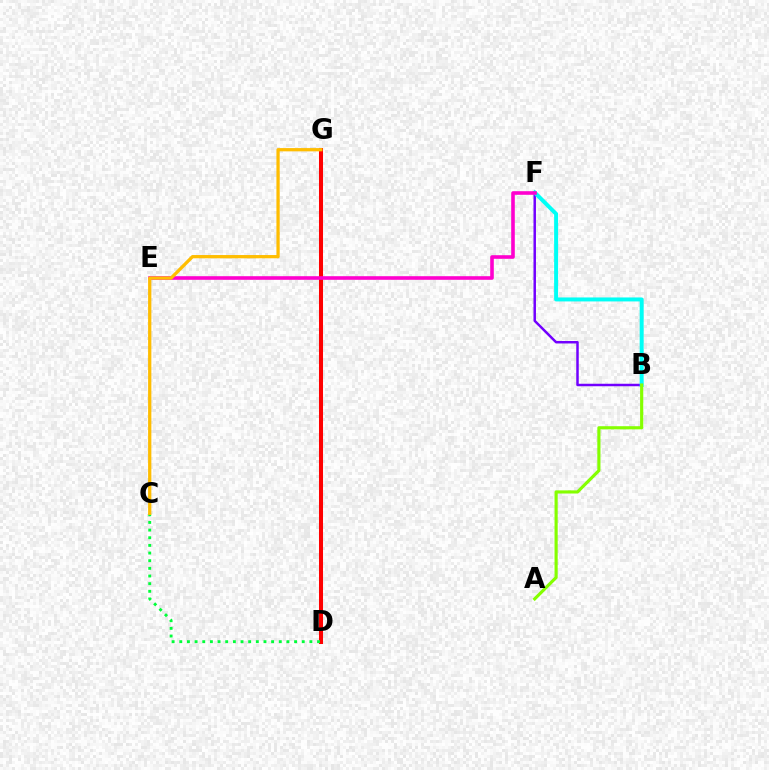{('B', 'F'): [{'color': '#7200ff', 'line_style': 'solid', 'thickness': 1.79}, {'color': '#00fff6', 'line_style': 'solid', 'thickness': 2.86}], ('D', 'G'): [{'color': '#004bff', 'line_style': 'solid', 'thickness': 1.99}, {'color': '#ff0000', 'line_style': 'solid', 'thickness': 2.9}], ('C', 'D'): [{'color': '#00ff39', 'line_style': 'dotted', 'thickness': 2.08}], ('E', 'F'): [{'color': '#ff00cf', 'line_style': 'solid', 'thickness': 2.59}], ('A', 'B'): [{'color': '#84ff00', 'line_style': 'solid', 'thickness': 2.27}], ('C', 'G'): [{'color': '#ffbd00', 'line_style': 'solid', 'thickness': 2.35}]}